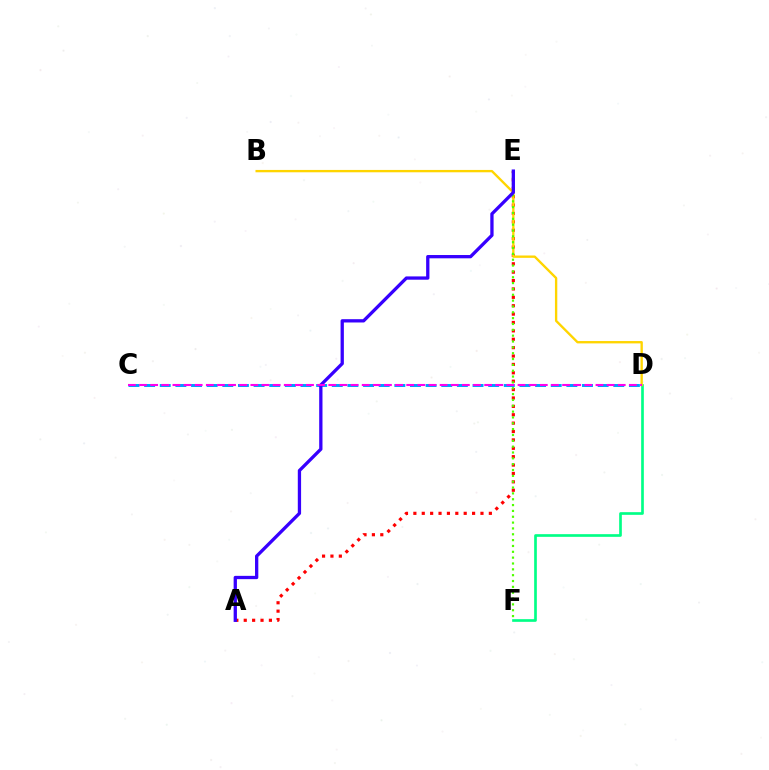{('A', 'E'): [{'color': '#ff0000', 'line_style': 'dotted', 'thickness': 2.28}, {'color': '#3700ff', 'line_style': 'solid', 'thickness': 2.37}], ('D', 'F'): [{'color': '#00ff86', 'line_style': 'solid', 'thickness': 1.92}], ('C', 'D'): [{'color': '#009eff', 'line_style': 'dashed', 'thickness': 2.12}, {'color': '#ff00ed', 'line_style': 'dashed', 'thickness': 1.51}], ('B', 'D'): [{'color': '#ffd500', 'line_style': 'solid', 'thickness': 1.69}], ('E', 'F'): [{'color': '#4fff00', 'line_style': 'dotted', 'thickness': 1.59}]}